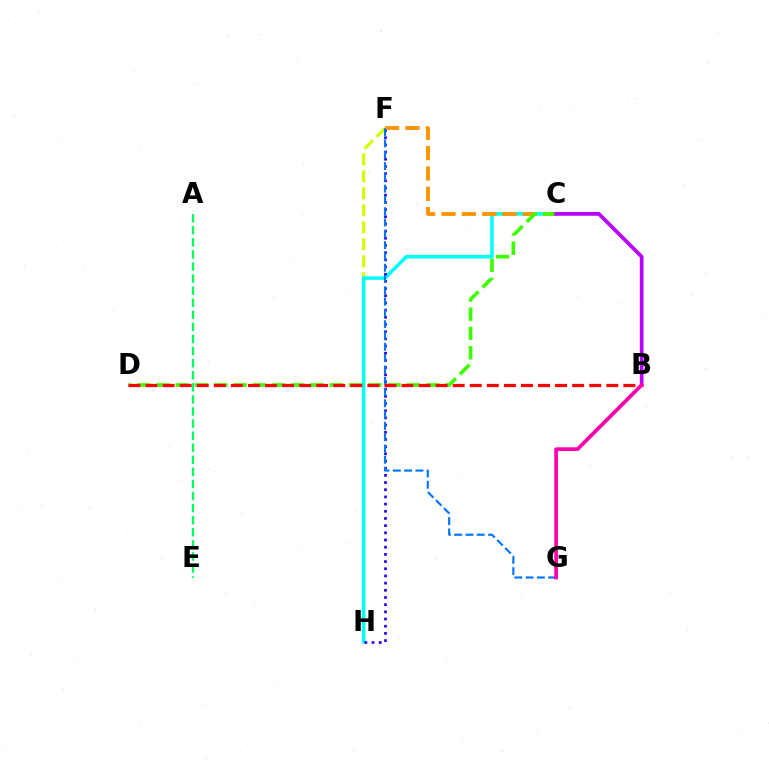{('A', 'E'): [{'color': '#00ff5c', 'line_style': 'dashed', 'thickness': 1.64}], ('F', 'H'): [{'color': '#d1ff00', 'line_style': 'dashed', 'thickness': 2.31}, {'color': '#2500ff', 'line_style': 'dotted', 'thickness': 1.95}], ('C', 'H'): [{'color': '#00fff6', 'line_style': 'solid', 'thickness': 2.56}], ('C', 'F'): [{'color': '#ff9400', 'line_style': 'dashed', 'thickness': 2.76}], ('F', 'G'): [{'color': '#0074ff', 'line_style': 'dashed', 'thickness': 1.53}], ('C', 'D'): [{'color': '#3dff00', 'line_style': 'dashed', 'thickness': 2.62}], ('B', 'C'): [{'color': '#b900ff', 'line_style': 'solid', 'thickness': 2.65}], ('B', 'D'): [{'color': '#ff0000', 'line_style': 'dashed', 'thickness': 2.32}], ('B', 'G'): [{'color': '#ff00ac', 'line_style': 'solid', 'thickness': 2.67}]}